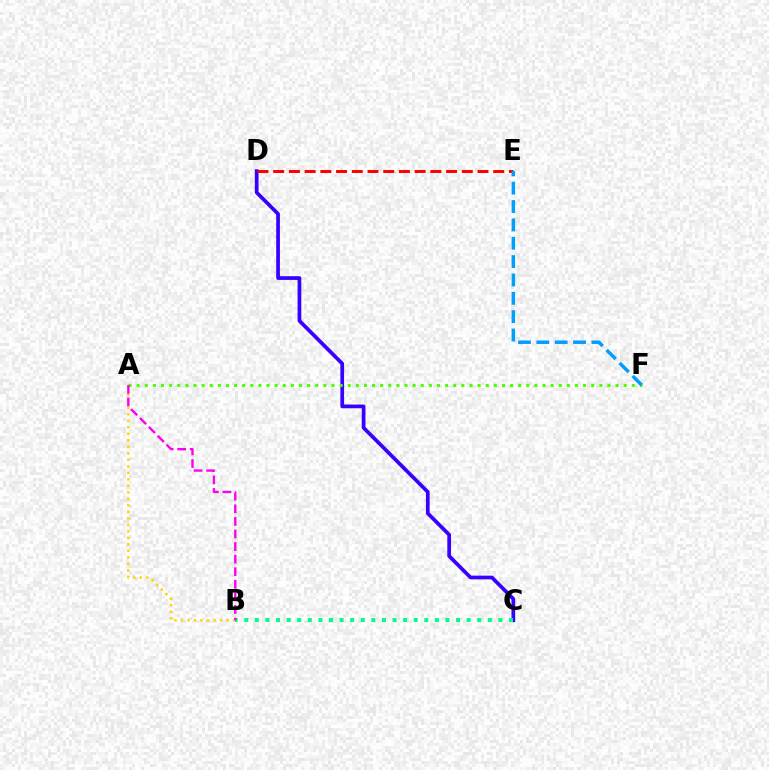{('C', 'D'): [{'color': '#3700ff', 'line_style': 'solid', 'thickness': 2.68}], ('B', 'C'): [{'color': '#00ff86', 'line_style': 'dotted', 'thickness': 2.88}], ('D', 'E'): [{'color': '#ff0000', 'line_style': 'dashed', 'thickness': 2.13}], ('A', 'F'): [{'color': '#4fff00', 'line_style': 'dotted', 'thickness': 2.21}], ('A', 'B'): [{'color': '#ffd500', 'line_style': 'dotted', 'thickness': 1.77}, {'color': '#ff00ed', 'line_style': 'dashed', 'thickness': 1.71}], ('E', 'F'): [{'color': '#009eff', 'line_style': 'dashed', 'thickness': 2.49}]}